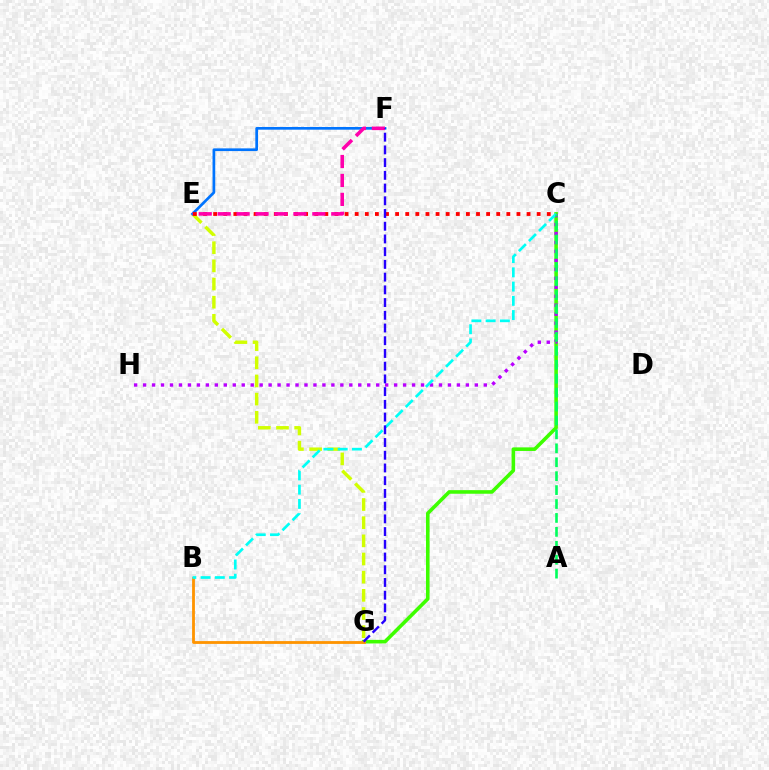{('C', 'G'): [{'color': '#3dff00', 'line_style': 'solid', 'thickness': 2.59}], ('E', 'G'): [{'color': '#d1ff00', 'line_style': 'dashed', 'thickness': 2.47}], ('B', 'G'): [{'color': '#ff9400', 'line_style': 'solid', 'thickness': 2.03}], ('E', 'F'): [{'color': '#0074ff', 'line_style': 'solid', 'thickness': 1.95}, {'color': '#ff00ac', 'line_style': 'dashed', 'thickness': 2.57}], ('C', 'E'): [{'color': '#ff0000', 'line_style': 'dotted', 'thickness': 2.75}], ('C', 'H'): [{'color': '#b900ff', 'line_style': 'dotted', 'thickness': 2.44}], ('B', 'C'): [{'color': '#00fff6', 'line_style': 'dashed', 'thickness': 1.93}], ('A', 'C'): [{'color': '#00ff5c', 'line_style': 'dashed', 'thickness': 1.89}], ('F', 'G'): [{'color': '#2500ff', 'line_style': 'dashed', 'thickness': 1.73}]}